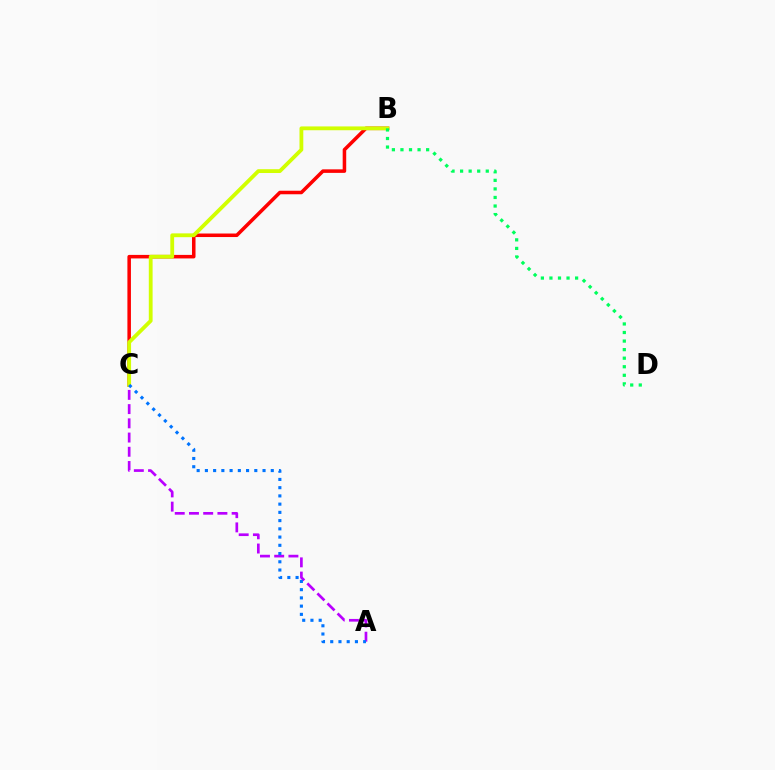{('A', 'C'): [{'color': '#b900ff', 'line_style': 'dashed', 'thickness': 1.93}, {'color': '#0074ff', 'line_style': 'dotted', 'thickness': 2.24}], ('B', 'C'): [{'color': '#ff0000', 'line_style': 'solid', 'thickness': 2.54}, {'color': '#d1ff00', 'line_style': 'solid', 'thickness': 2.74}], ('B', 'D'): [{'color': '#00ff5c', 'line_style': 'dotted', 'thickness': 2.32}]}